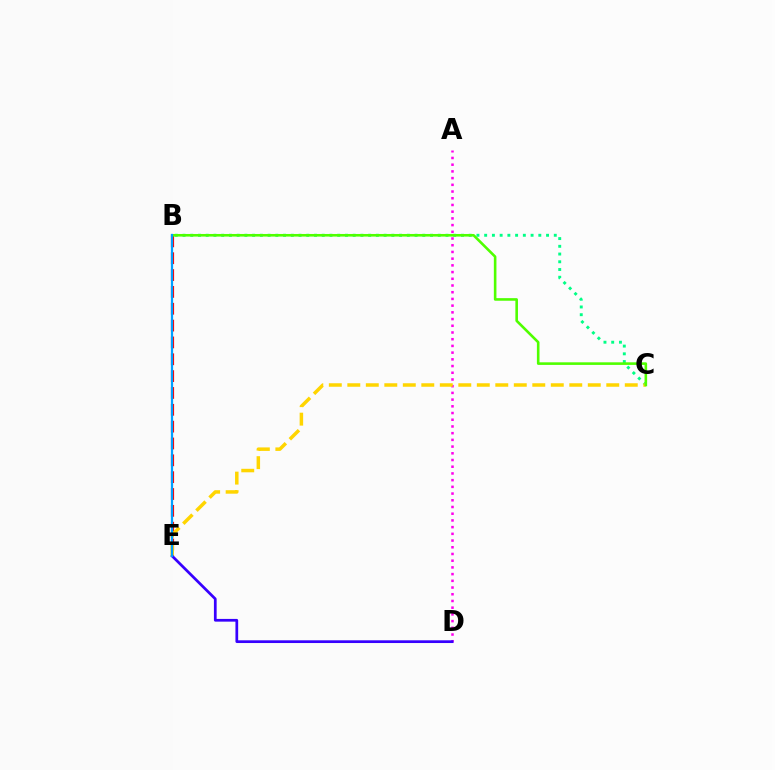{('A', 'D'): [{'color': '#ff00ed', 'line_style': 'dotted', 'thickness': 1.82}], ('B', 'E'): [{'color': '#ff0000', 'line_style': 'dashed', 'thickness': 2.29}, {'color': '#009eff', 'line_style': 'solid', 'thickness': 1.61}], ('B', 'C'): [{'color': '#00ff86', 'line_style': 'dotted', 'thickness': 2.1}, {'color': '#4fff00', 'line_style': 'solid', 'thickness': 1.87}], ('C', 'E'): [{'color': '#ffd500', 'line_style': 'dashed', 'thickness': 2.51}], ('D', 'E'): [{'color': '#3700ff', 'line_style': 'solid', 'thickness': 1.96}]}